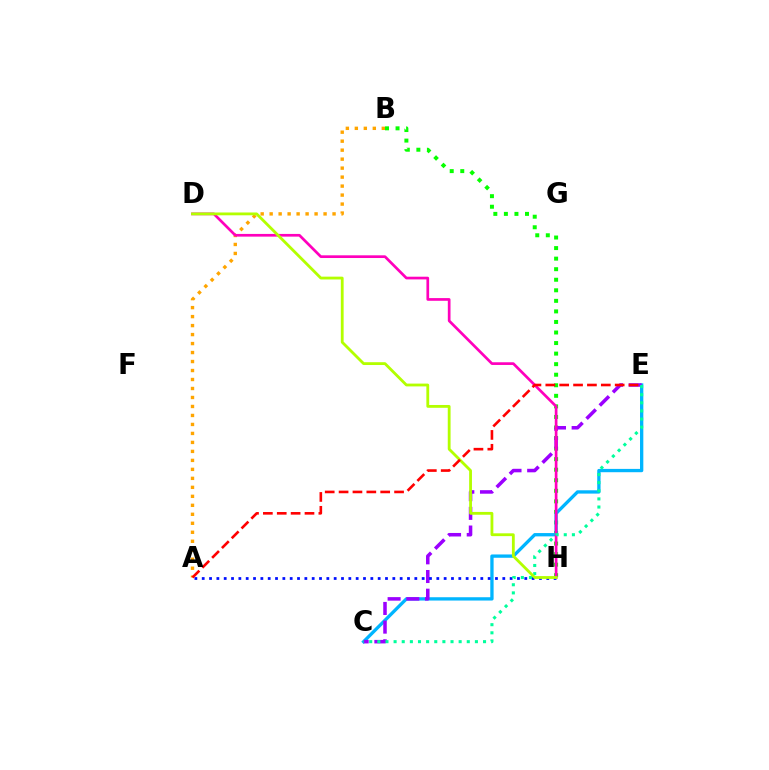{('B', 'H'): [{'color': '#08ff00', 'line_style': 'dotted', 'thickness': 2.87}], ('C', 'E'): [{'color': '#00b5ff', 'line_style': 'solid', 'thickness': 2.38}, {'color': '#9b00ff', 'line_style': 'dashed', 'thickness': 2.54}, {'color': '#00ff9d', 'line_style': 'dotted', 'thickness': 2.21}], ('A', 'B'): [{'color': '#ffa500', 'line_style': 'dotted', 'thickness': 2.44}], ('D', 'H'): [{'color': '#ff00bd', 'line_style': 'solid', 'thickness': 1.94}, {'color': '#b3ff00', 'line_style': 'solid', 'thickness': 2.03}], ('A', 'H'): [{'color': '#0010ff', 'line_style': 'dotted', 'thickness': 1.99}], ('A', 'E'): [{'color': '#ff0000', 'line_style': 'dashed', 'thickness': 1.88}]}